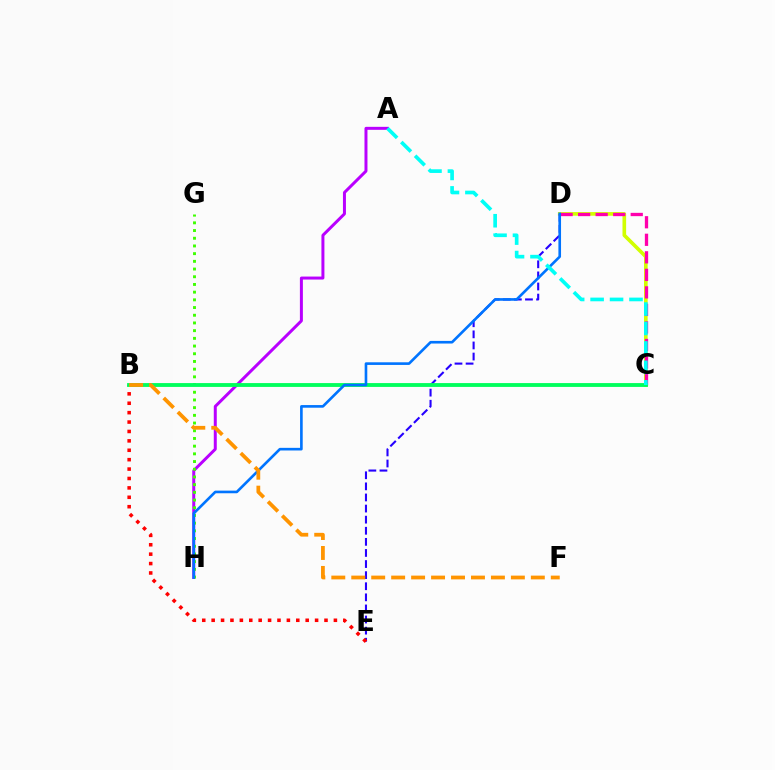{('C', 'D'): [{'color': '#d1ff00', 'line_style': 'solid', 'thickness': 2.62}, {'color': '#ff00ac', 'line_style': 'dashed', 'thickness': 2.38}], ('D', 'E'): [{'color': '#2500ff', 'line_style': 'dashed', 'thickness': 1.51}], ('A', 'H'): [{'color': '#b900ff', 'line_style': 'solid', 'thickness': 2.15}], ('B', 'E'): [{'color': '#ff0000', 'line_style': 'dotted', 'thickness': 2.55}], ('G', 'H'): [{'color': '#3dff00', 'line_style': 'dotted', 'thickness': 2.09}], ('B', 'C'): [{'color': '#00ff5c', 'line_style': 'solid', 'thickness': 2.76}], ('D', 'H'): [{'color': '#0074ff', 'line_style': 'solid', 'thickness': 1.9}], ('A', 'C'): [{'color': '#00fff6', 'line_style': 'dashed', 'thickness': 2.64}], ('B', 'F'): [{'color': '#ff9400', 'line_style': 'dashed', 'thickness': 2.71}]}